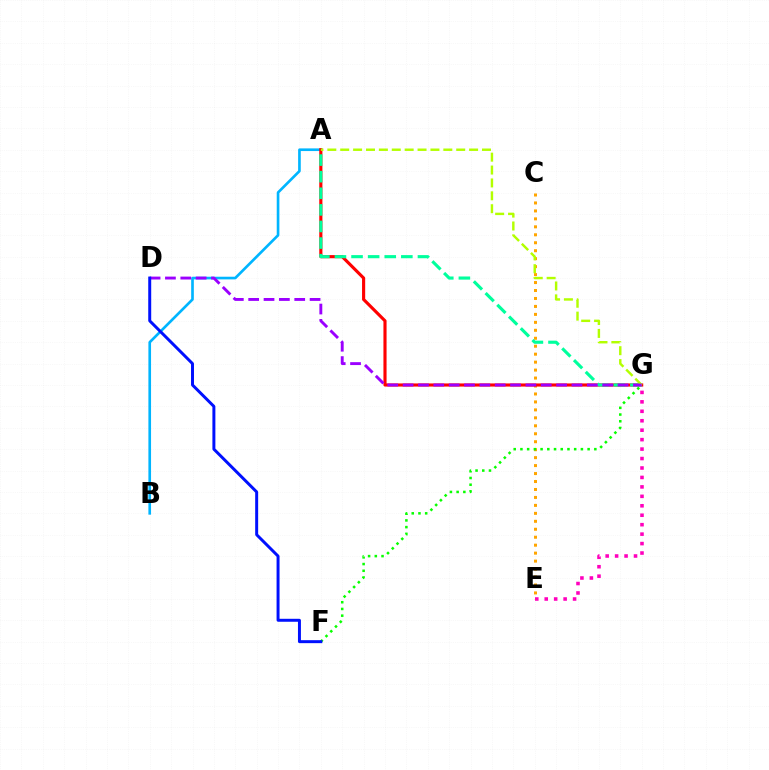{('E', 'G'): [{'color': '#ff00bd', 'line_style': 'dotted', 'thickness': 2.57}], ('A', 'B'): [{'color': '#00b5ff', 'line_style': 'solid', 'thickness': 1.91}], ('C', 'E'): [{'color': '#ffa500', 'line_style': 'dotted', 'thickness': 2.16}], ('A', 'G'): [{'color': '#ff0000', 'line_style': 'solid', 'thickness': 2.26}, {'color': '#00ff9d', 'line_style': 'dashed', 'thickness': 2.26}, {'color': '#b3ff00', 'line_style': 'dashed', 'thickness': 1.75}], ('F', 'G'): [{'color': '#08ff00', 'line_style': 'dotted', 'thickness': 1.83}], ('D', 'G'): [{'color': '#9b00ff', 'line_style': 'dashed', 'thickness': 2.09}], ('D', 'F'): [{'color': '#0010ff', 'line_style': 'solid', 'thickness': 2.14}]}